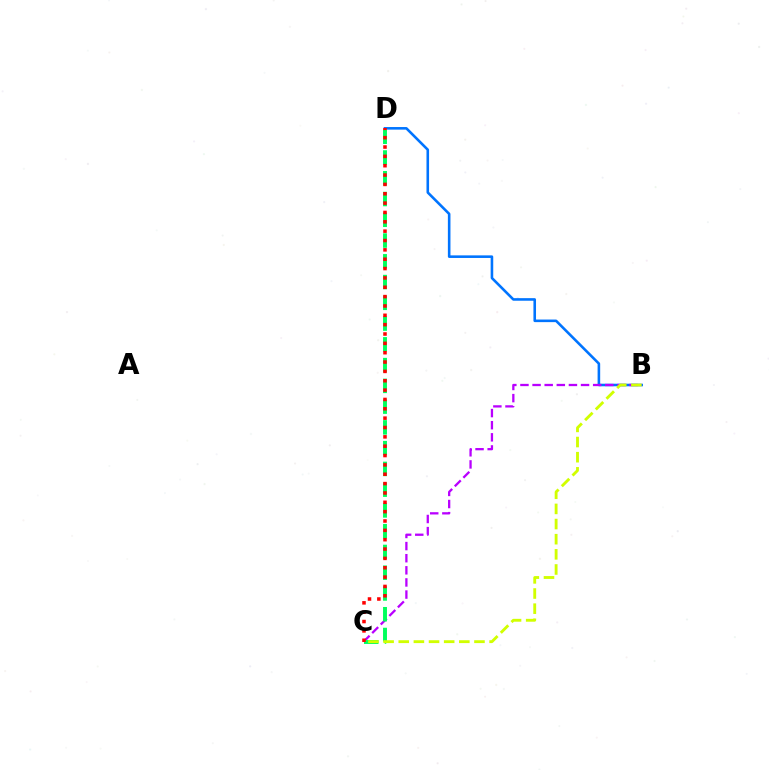{('B', 'D'): [{'color': '#0074ff', 'line_style': 'solid', 'thickness': 1.86}], ('B', 'C'): [{'color': '#b900ff', 'line_style': 'dashed', 'thickness': 1.65}, {'color': '#d1ff00', 'line_style': 'dashed', 'thickness': 2.06}], ('C', 'D'): [{'color': '#00ff5c', 'line_style': 'dashed', 'thickness': 2.82}, {'color': '#ff0000', 'line_style': 'dotted', 'thickness': 2.54}]}